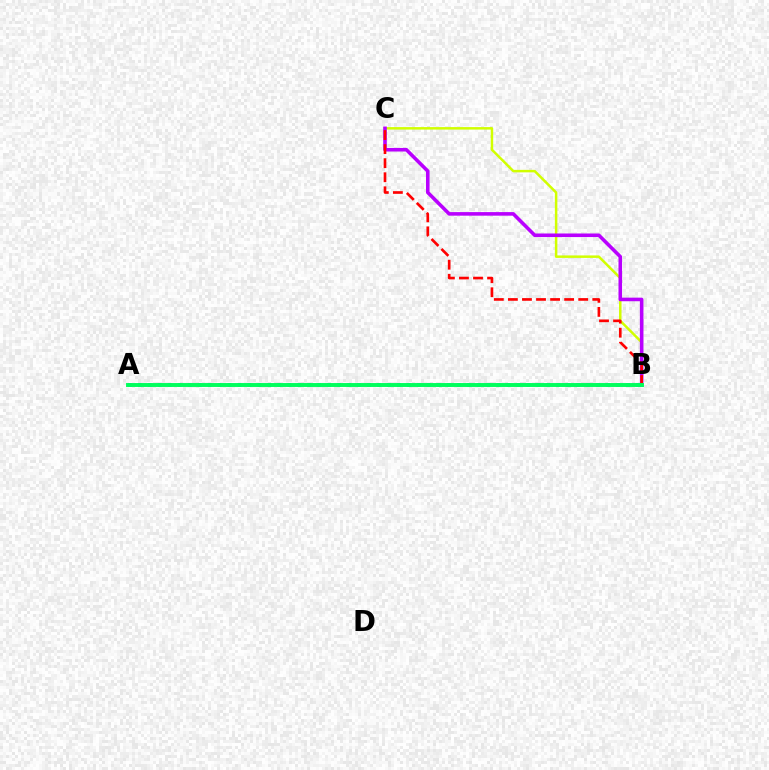{('B', 'C'): [{'color': '#d1ff00', 'line_style': 'solid', 'thickness': 1.79}, {'color': '#b900ff', 'line_style': 'solid', 'thickness': 2.58}, {'color': '#ff0000', 'line_style': 'dashed', 'thickness': 1.91}], ('A', 'B'): [{'color': '#0074ff', 'line_style': 'dotted', 'thickness': 2.71}, {'color': '#00ff5c', 'line_style': 'solid', 'thickness': 2.81}]}